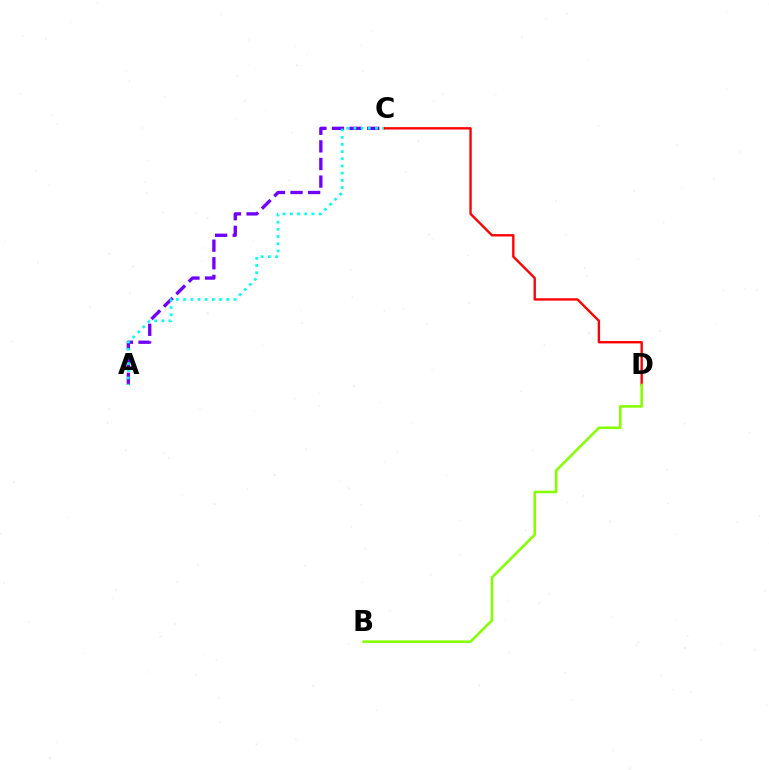{('A', 'C'): [{'color': '#7200ff', 'line_style': 'dashed', 'thickness': 2.39}, {'color': '#00fff6', 'line_style': 'dotted', 'thickness': 1.95}], ('C', 'D'): [{'color': '#ff0000', 'line_style': 'solid', 'thickness': 1.71}], ('B', 'D'): [{'color': '#84ff00', 'line_style': 'solid', 'thickness': 1.84}]}